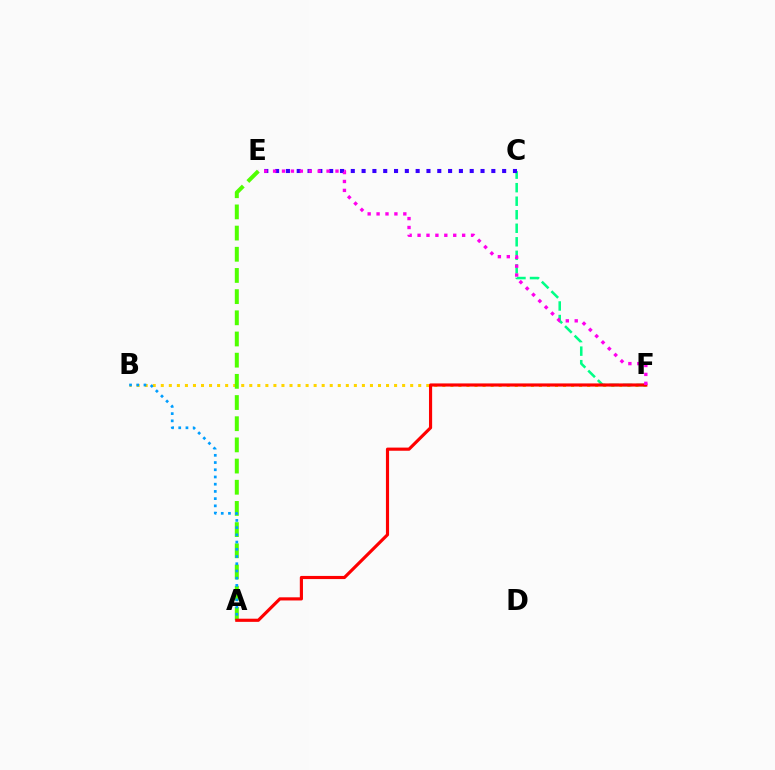{('B', 'F'): [{'color': '#ffd500', 'line_style': 'dotted', 'thickness': 2.19}], ('A', 'E'): [{'color': '#4fff00', 'line_style': 'dashed', 'thickness': 2.88}], ('C', 'F'): [{'color': '#00ff86', 'line_style': 'dashed', 'thickness': 1.84}], ('C', 'E'): [{'color': '#3700ff', 'line_style': 'dotted', 'thickness': 2.94}], ('A', 'B'): [{'color': '#009eff', 'line_style': 'dotted', 'thickness': 1.96}], ('A', 'F'): [{'color': '#ff0000', 'line_style': 'solid', 'thickness': 2.27}], ('E', 'F'): [{'color': '#ff00ed', 'line_style': 'dotted', 'thickness': 2.42}]}